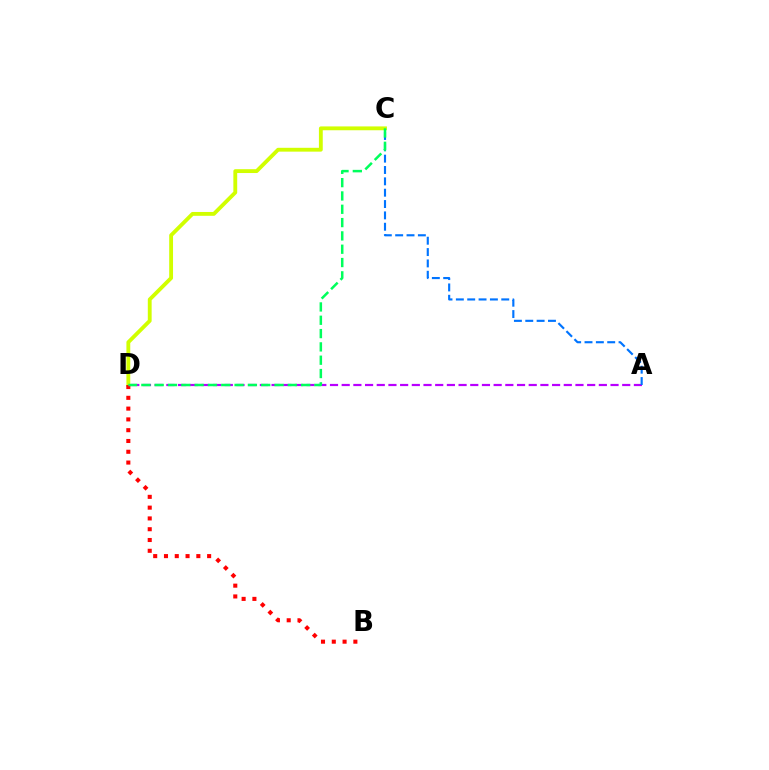{('A', 'D'): [{'color': '#b900ff', 'line_style': 'dashed', 'thickness': 1.59}], ('A', 'C'): [{'color': '#0074ff', 'line_style': 'dashed', 'thickness': 1.54}], ('C', 'D'): [{'color': '#d1ff00', 'line_style': 'solid', 'thickness': 2.76}, {'color': '#00ff5c', 'line_style': 'dashed', 'thickness': 1.81}], ('B', 'D'): [{'color': '#ff0000', 'line_style': 'dotted', 'thickness': 2.93}]}